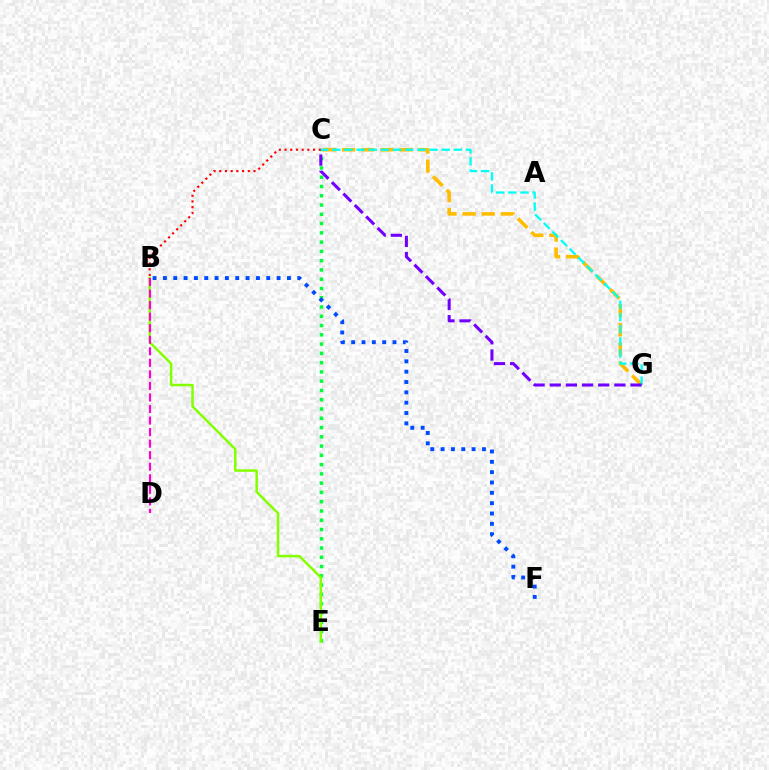{('C', 'G'): [{'color': '#ffbd00', 'line_style': 'dashed', 'thickness': 2.6}, {'color': '#00fff6', 'line_style': 'dashed', 'thickness': 1.65}, {'color': '#7200ff', 'line_style': 'dashed', 'thickness': 2.19}], ('C', 'E'): [{'color': '#00ff39', 'line_style': 'dotted', 'thickness': 2.52}], ('B', 'E'): [{'color': '#84ff00', 'line_style': 'solid', 'thickness': 1.8}], ('B', 'C'): [{'color': '#ff0000', 'line_style': 'dotted', 'thickness': 1.55}], ('B', 'D'): [{'color': '#ff00cf', 'line_style': 'dashed', 'thickness': 1.57}], ('B', 'F'): [{'color': '#004bff', 'line_style': 'dotted', 'thickness': 2.81}]}